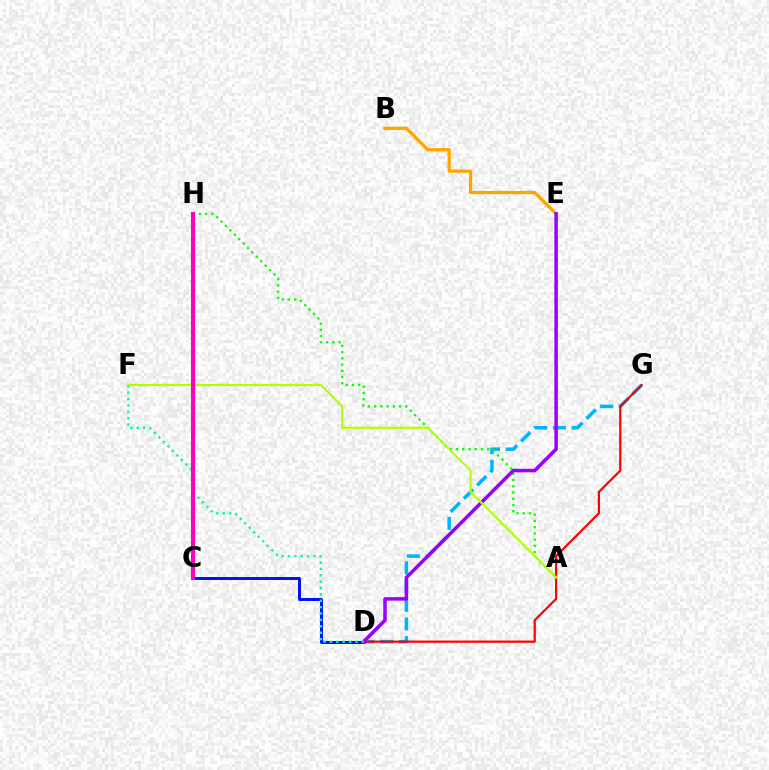{('C', 'D'): [{'color': '#0010ff', 'line_style': 'solid', 'thickness': 2.14}], ('D', 'G'): [{'color': '#00b5ff', 'line_style': 'dashed', 'thickness': 2.54}, {'color': '#ff0000', 'line_style': 'solid', 'thickness': 1.58}], ('A', 'H'): [{'color': '#08ff00', 'line_style': 'dotted', 'thickness': 1.69}], ('B', 'E'): [{'color': '#ffa500', 'line_style': 'solid', 'thickness': 2.34}], ('D', 'E'): [{'color': '#9b00ff', 'line_style': 'solid', 'thickness': 2.54}], ('D', 'F'): [{'color': '#00ff9d', 'line_style': 'dotted', 'thickness': 1.73}], ('A', 'F'): [{'color': '#b3ff00', 'line_style': 'solid', 'thickness': 1.61}], ('C', 'H'): [{'color': '#ff00bd', 'line_style': 'solid', 'thickness': 2.95}]}